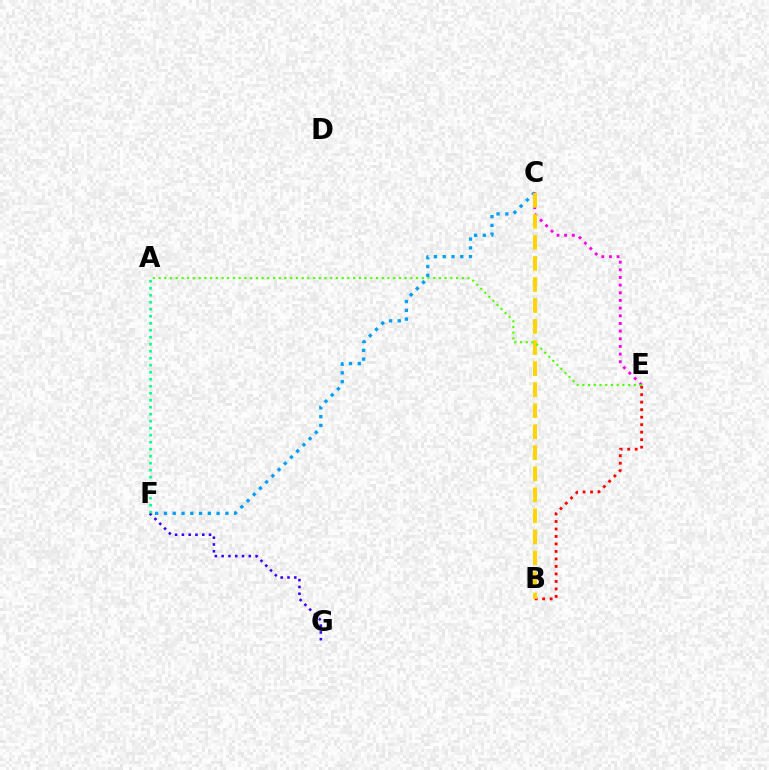{('F', 'G'): [{'color': '#3700ff', 'line_style': 'dotted', 'thickness': 1.85}], ('C', 'F'): [{'color': '#009eff', 'line_style': 'dotted', 'thickness': 2.39}], ('B', 'E'): [{'color': '#ff0000', 'line_style': 'dotted', 'thickness': 2.04}], ('C', 'E'): [{'color': '#ff00ed', 'line_style': 'dotted', 'thickness': 2.08}], ('B', 'C'): [{'color': '#ffd500', 'line_style': 'dashed', 'thickness': 2.86}], ('A', 'F'): [{'color': '#00ff86', 'line_style': 'dotted', 'thickness': 1.9}], ('A', 'E'): [{'color': '#4fff00', 'line_style': 'dotted', 'thickness': 1.55}]}